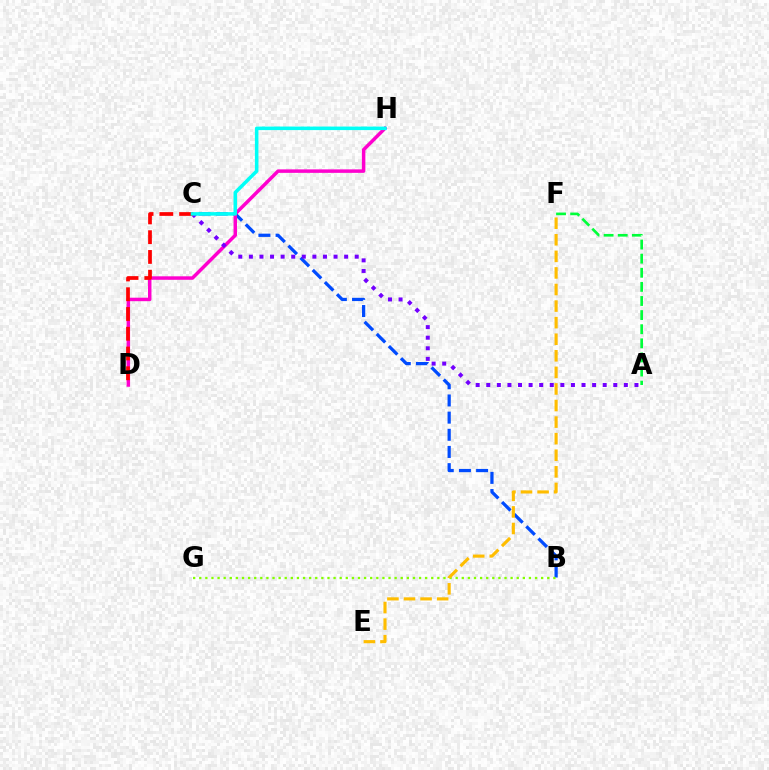{('B', 'C'): [{'color': '#004bff', 'line_style': 'dashed', 'thickness': 2.33}], ('B', 'G'): [{'color': '#84ff00', 'line_style': 'dotted', 'thickness': 1.66}], ('A', 'F'): [{'color': '#00ff39', 'line_style': 'dashed', 'thickness': 1.92}], ('D', 'H'): [{'color': '#ff00cf', 'line_style': 'solid', 'thickness': 2.51}], ('A', 'C'): [{'color': '#7200ff', 'line_style': 'dotted', 'thickness': 2.88}], ('C', 'D'): [{'color': '#ff0000', 'line_style': 'dashed', 'thickness': 2.68}], ('E', 'F'): [{'color': '#ffbd00', 'line_style': 'dashed', 'thickness': 2.25}], ('C', 'H'): [{'color': '#00fff6', 'line_style': 'solid', 'thickness': 2.54}]}